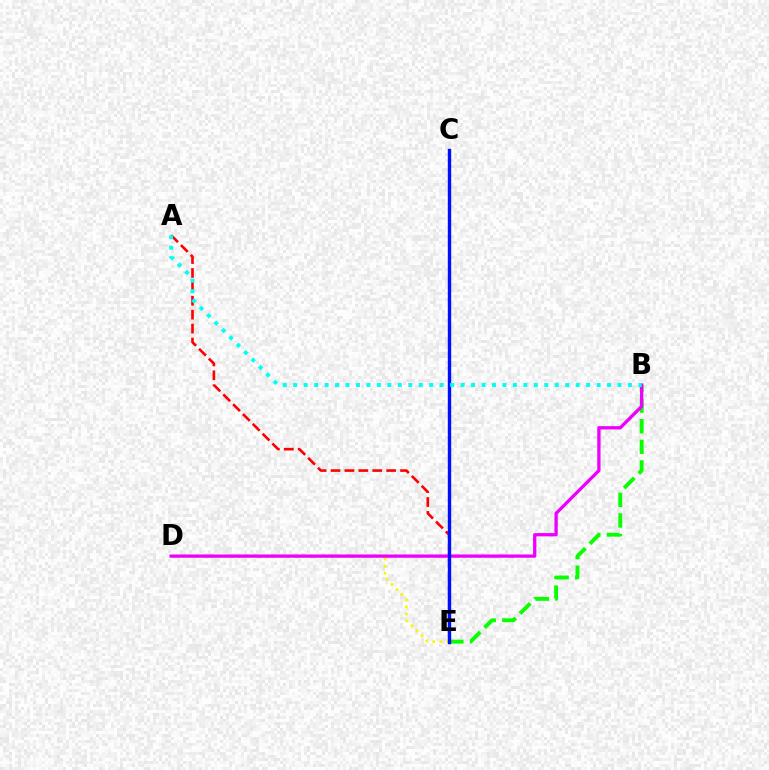{('D', 'E'): [{'color': '#fcf500', 'line_style': 'dotted', 'thickness': 1.92}], ('B', 'E'): [{'color': '#08ff00', 'line_style': 'dashed', 'thickness': 2.8}], ('A', 'E'): [{'color': '#ff0000', 'line_style': 'dashed', 'thickness': 1.89}], ('B', 'D'): [{'color': '#ee00ff', 'line_style': 'solid', 'thickness': 2.37}], ('C', 'E'): [{'color': '#0010ff', 'line_style': 'solid', 'thickness': 2.44}], ('A', 'B'): [{'color': '#00fff6', 'line_style': 'dotted', 'thickness': 2.84}]}